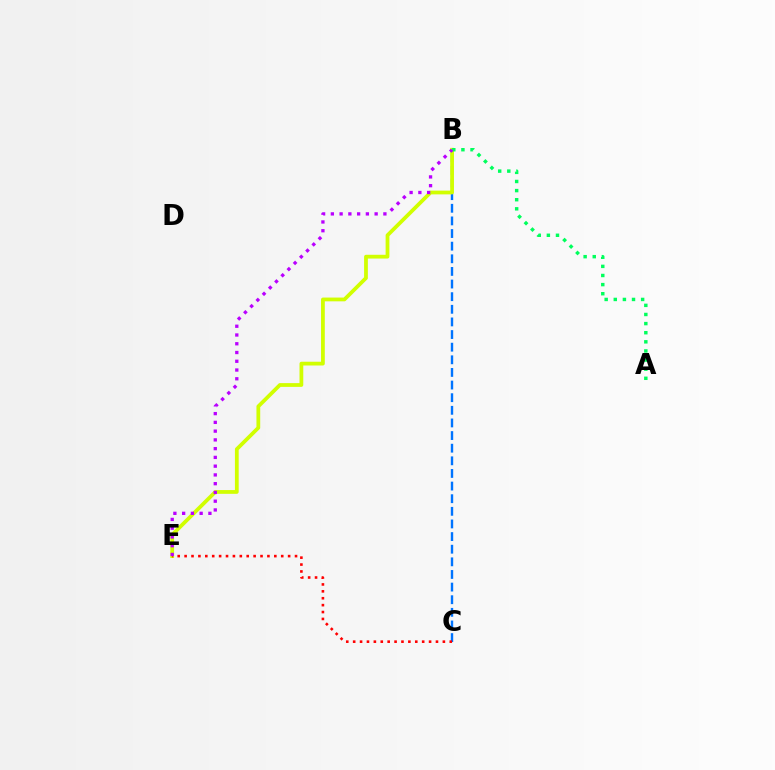{('B', 'C'): [{'color': '#0074ff', 'line_style': 'dashed', 'thickness': 1.72}], ('B', 'E'): [{'color': '#d1ff00', 'line_style': 'solid', 'thickness': 2.71}, {'color': '#b900ff', 'line_style': 'dotted', 'thickness': 2.38}], ('C', 'E'): [{'color': '#ff0000', 'line_style': 'dotted', 'thickness': 1.88}], ('A', 'B'): [{'color': '#00ff5c', 'line_style': 'dotted', 'thickness': 2.48}]}